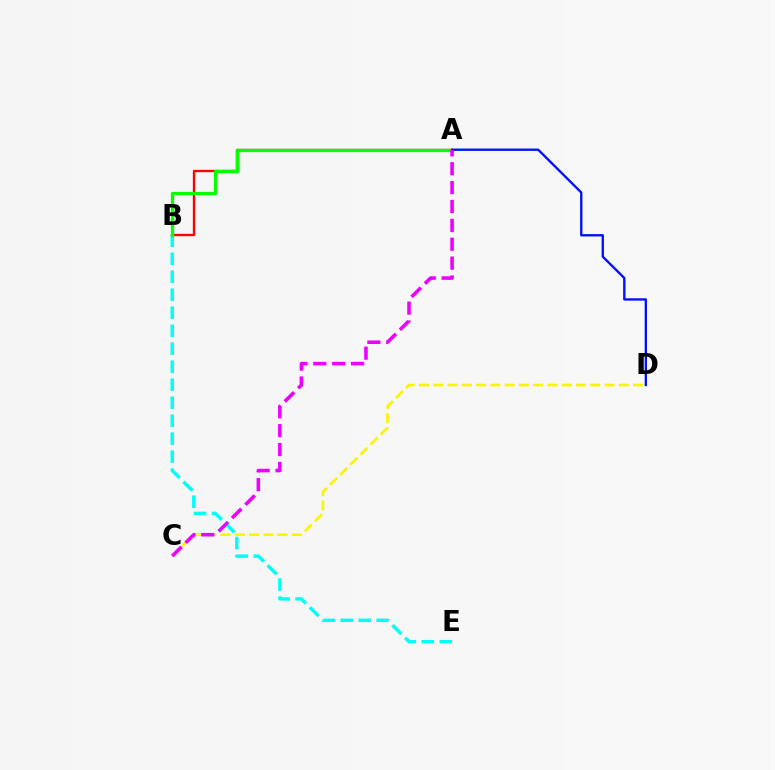{('B', 'E'): [{'color': '#00fff6', 'line_style': 'dashed', 'thickness': 2.44}], ('A', 'B'): [{'color': '#ff0000', 'line_style': 'solid', 'thickness': 1.68}, {'color': '#08ff00', 'line_style': 'solid', 'thickness': 2.36}], ('A', 'D'): [{'color': '#0010ff', 'line_style': 'solid', 'thickness': 1.68}], ('C', 'D'): [{'color': '#fcf500', 'line_style': 'dashed', 'thickness': 1.94}], ('A', 'C'): [{'color': '#ee00ff', 'line_style': 'dashed', 'thickness': 2.56}]}